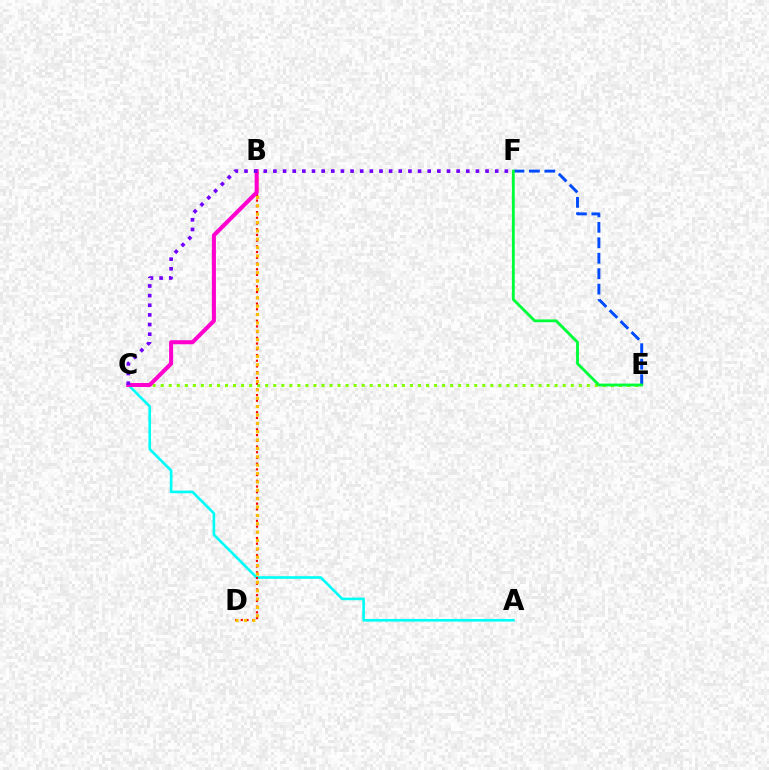{('A', 'C'): [{'color': '#00fff6', 'line_style': 'solid', 'thickness': 1.9}], ('C', 'E'): [{'color': '#84ff00', 'line_style': 'dotted', 'thickness': 2.18}], ('B', 'D'): [{'color': '#ff0000', 'line_style': 'dotted', 'thickness': 1.55}, {'color': '#ffbd00', 'line_style': 'dotted', 'thickness': 2.27}], ('B', 'C'): [{'color': '#ff00cf', 'line_style': 'solid', 'thickness': 2.92}], ('C', 'F'): [{'color': '#7200ff', 'line_style': 'dotted', 'thickness': 2.62}], ('E', 'F'): [{'color': '#004bff', 'line_style': 'dashed', 'thickness': 2.1}, {'color': '#00ff39', 'line_style': 'solid', 'thickness': 2.05}]}